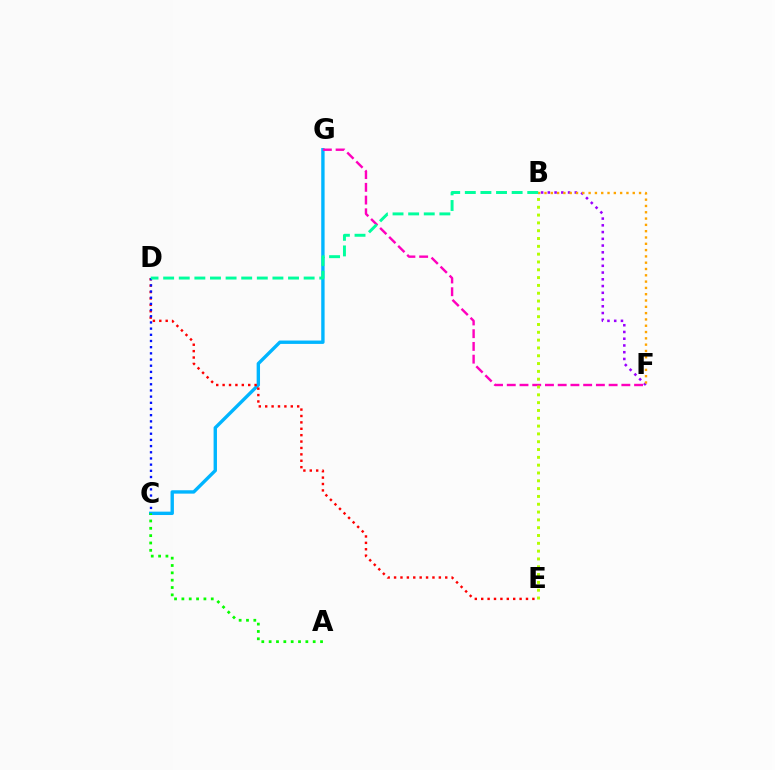{('C', 'G'): [{'color': '#00b5ff', 'line_style': 'solid', 'thickness': 2.43}], ('D', 'E'): [{'color': '#ff0000', 'line_style': 'dotted', 'thickness': 1.74}], ('B', 'F'): [{'color': '#9b00ff', 'line_style': 'dotted', 'thickness': 1.83}, {'color': '#ffa500', 'line_style': 'dotted', 'thickness': 1.71}], ('F', 'G'): [{'color': '#ff00bd', 'line_style': 'dashed', 'thickness': 1.73}], ('C', 'D'): [{'color': '#0010ff', 'line_style': 'dotted', 'thickness': 1.68}], ('A', 'C'): [{'color': '#08ff00', 'line_style': 'dotted', 'thickness': 1.99}], ('B', 'E'): [{'color': '#b3ff00', 'line_style': 'dotted', 'thickness': 2.12}], ('B', 'D'): [{'color': '#00ff9d', 'line_style': 'dashed', 'thickness': 2.12}]}